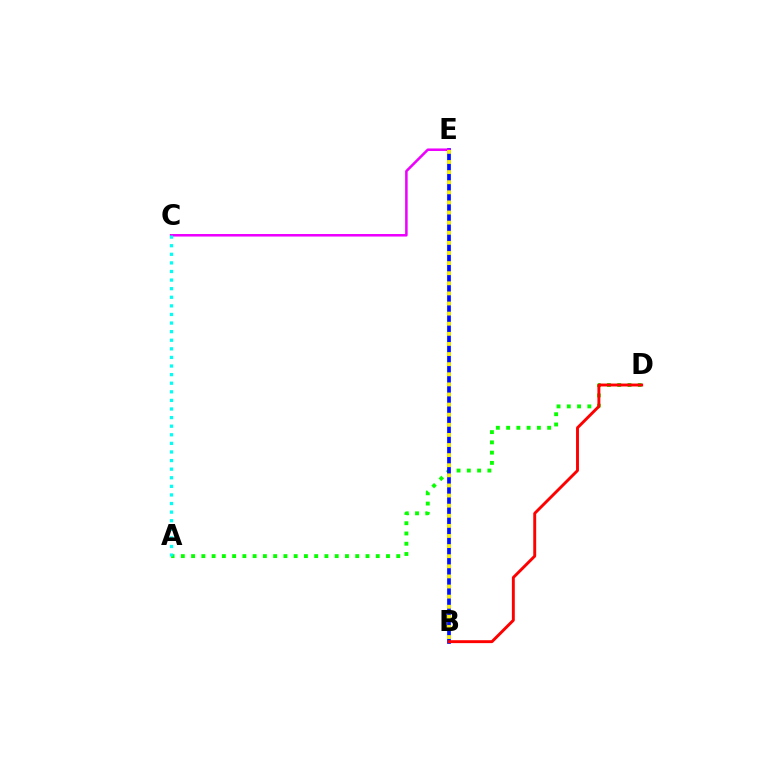{('A', 'D'): [{'color': '#08ff00', 'line_style': 'dotted', 'thickness': 2.79}], ('B', 'E'): [{'color': '#0010ff', 'line_style': 'solid', 'thickness': 2.68}, {'color': '#fcf500', 'line_style': 'dotted', 'thickness': 2.75}], ('C', 'E'): [{'color': '#ee00ff', 'line_style': 'solid', 'thickness': 1.82}], ('A', 'C'): [{'color': '#00fff6', 'line_style': 'dotted', 'thickness': 2.33}], ('B', 'D'): [{'color': '#ff0000', 'line_style': 'solid', 'thickness': 2.1}]}